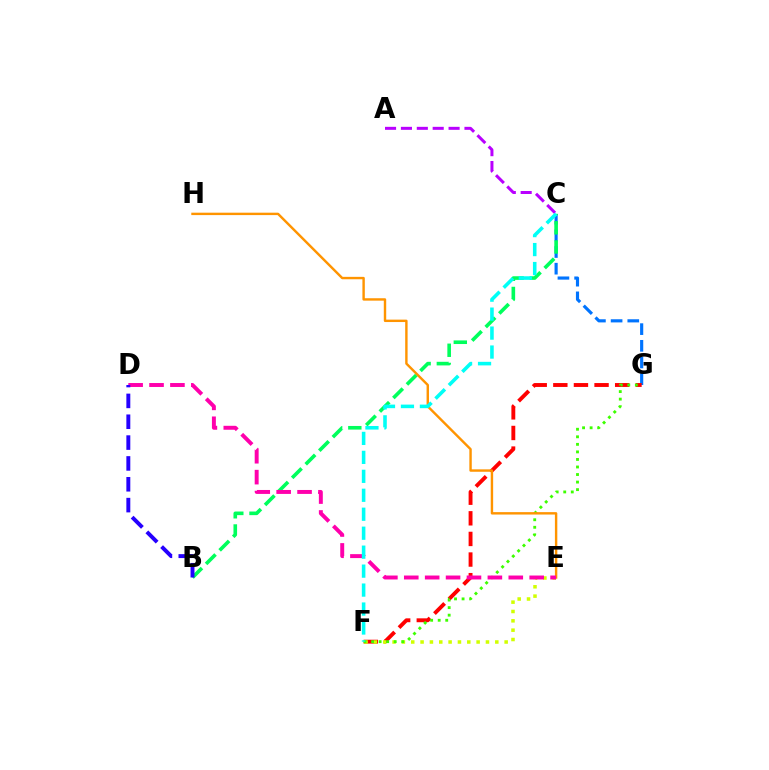{('C', 'G'): [{'color': '#0074ff', 'line_style': 'dashed', 'thickness': 2.27}], ('A', 'C'): [{'color': '#b900ff', 'line_style': 'dashed', 'thickness': 2.16}], ('F', 'G'): [{'color': '#ff0000', 'line_style': 'dashed', 'thickness': 2.8}, {'color': '#3dff00', 'line_style': 'dotted', 'thickness': 2.05}], ('B', 'C'): [{'color': '#00ff5c', 'line_style': 'dashed', 'thickness': 2.61}], ('E', 'F'): [{'color': '#d1ff00', 'line_style': 'dotted', 'thickness': 2.54}], ('E', 'H'): [{'color': '#ff9400', 'line_style': 'solid', 'thickness': 1.74}], ('D', 'E'): [{'color': '#ff00ac', 'line_style': 'dashed', 'thickness': 2.84}], ('C', 'F'): [{'color': '#00fff6', 'line_style': 'dashed', 'thickness': 2.58}], ('B', 'D'): [{'color': '#2500ff', 'line_style': 'dashed', 'thickness': 2.83}]}